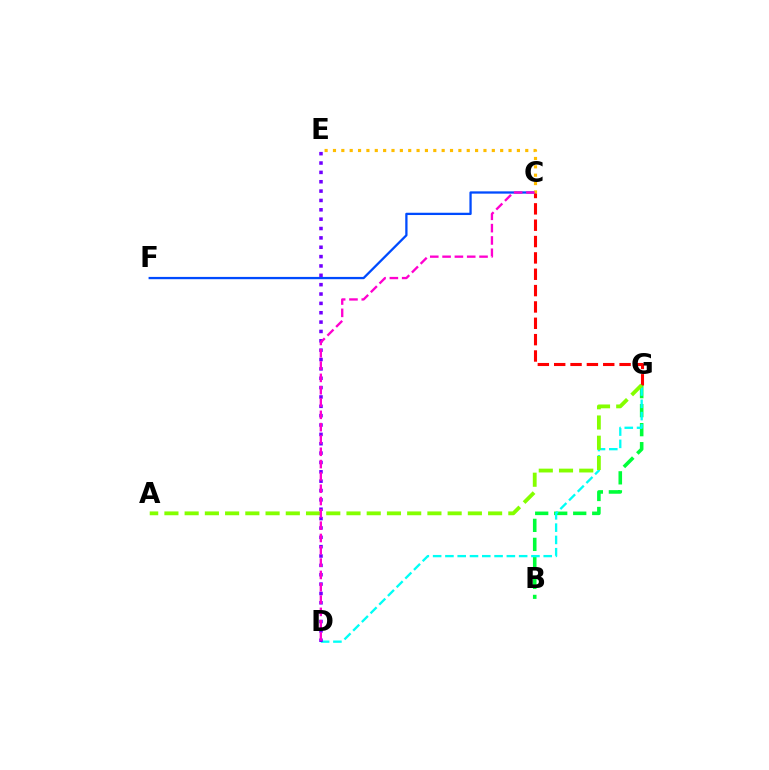{('B', 'G'): [{'color': '#00ff39', 'line_style': 'dashed', 'thickness': 2.58}], ('D', 'G'): [{'color': '#00fff6', 'line_style': 'dashed', 'thickness': 1.67}], ('C', 'F'): [{'color': '#004bff', 'line_style': 'solid', 'thickness': 1.65}], ('D', 'E'): [{'color': '#7200ff', 'line_style': 'dotted', 'thickness': 2.54}], ('C', 'E'): [{'color': '#ffbd00', 'line_style': 'dotted', 'thickness': 2.27}], ('C', 'G'): [{'color': '#ff0000', 'line_style': 'dashed', 'thickness': 2.22}], ('A', 'G'): [{'color': '#84ff00', 'line_style': 'dashed', 'thickness': 2.75}], ('C', 'D'): [{'color': '#ff00cf', 'line_style': 'dashed', 'thickness': 1.67}]}